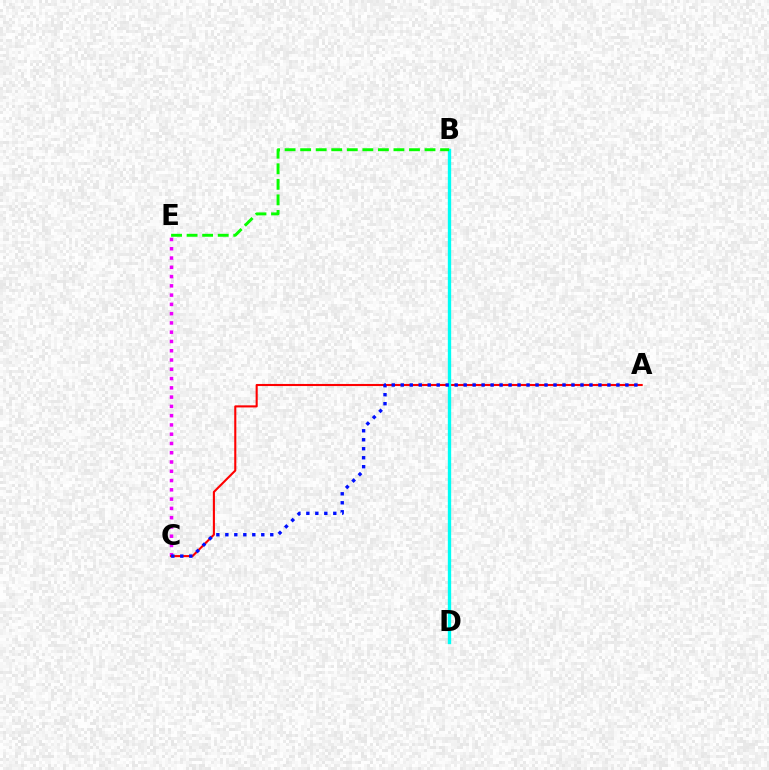{('C', 'E'): [{'color': '#ee00ff', 'line_style': 'dotted', 'thickness': 2.52}], ('B', 'D'): [{'color': '#fcf500', 'line_style': 'dotted', 'thickness': 2.13}, {'color': '#00fff6', 'line_style': 'solid', 'thickness': 2.4}], ('A', 'C'): [{'color': '#ff0000', 'line_style': 'solid', 'thickness': 1.51}, {'color': '#0010ff', 'line_style': 'dotted', 'thickness': 2.44}], ('B', 'E'): [{'color': '#08ff00', 'line_style': 'dashed', 'thickness': 2.11}]}